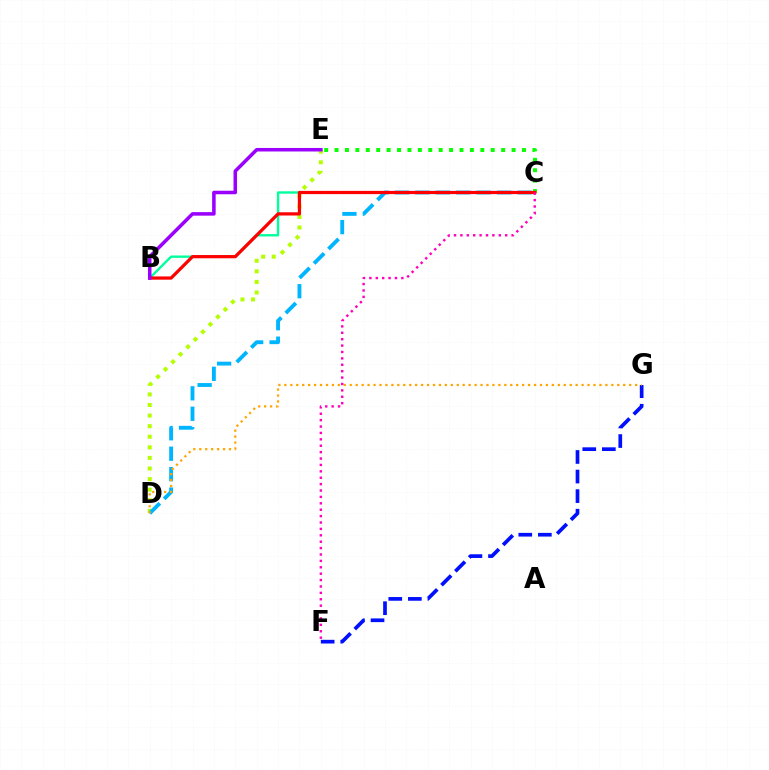{('D', 'E'): [{'color': '#b3ff00', 'line_style': 'dotted', 'thickness': 2.88}], ('B', 'C'): [{'color': '#00ff9d', 'line_style': 'solid', 'thickness': 1.7}, {'color': '#ff0000', 'line_style': 'solid', 'thickness': 2.33}], ('C', 'D'): [{'color': '#00b5ff', 'line_style': 'dashed', 'thickness': 2.78}], ('C', 'E'): [{'color': '#08ff00', 'line_style': 'dotted', 'thickness': 2.83}], ('F', 'G'): [{'color': '#0010ff', 'line_style': 'dashed', 'thickness': 2.66}], ('D', 'G'): [{'color': '#ffa500', 'line_style': 'dotted', 'thickness': 1.62}], ('C', 'F'): [{'color': '#ff00bd', 'line_style': 'dotted', 'thickness': 1.74}], ('B', 'E'): [{'color': '#9b00ff', 'line_style': 'solid', 'thickness': 2.54}]}